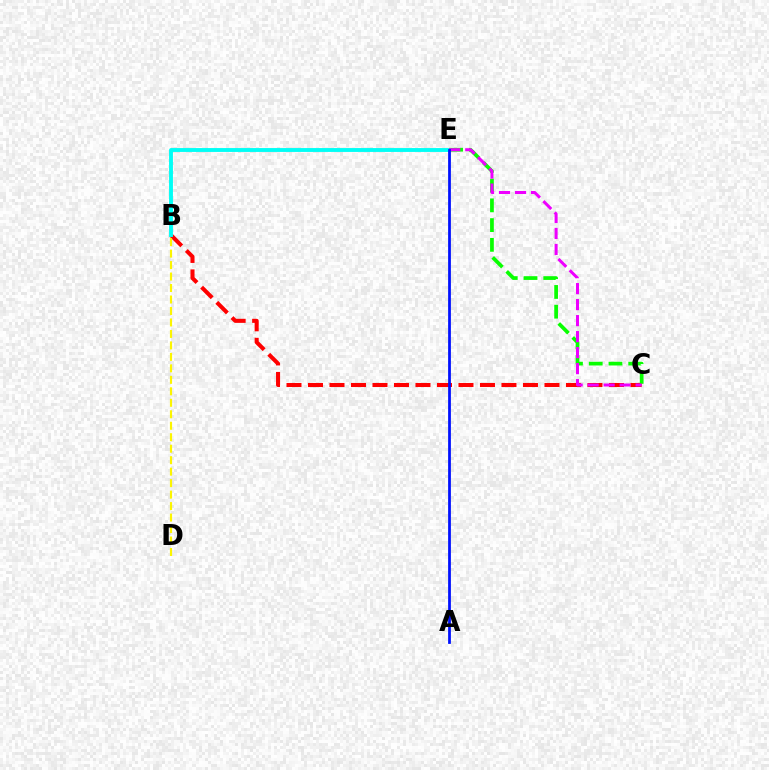{('B', 'C'): [{'color': '#ff0000', 'line_style': 'dashed', 'thickness': 2.92}], ('B', 'E'): [{'color': '#00fff6', 'line_style': 'solid', 'thickness': 2.79}], ('B', 'D'): [{'color': '#fcf500', 'line_style': 'dashed', 'thickness': 1.56}], ('C', 'E'): [{'color': '#08ff00', 'line_style': 'dashed', 'thickness': 2.68}, {'color': '#ee00ff', 'line_style': 'dashed', 'thickness': 2.17}], ('A', 'E'): [{'color': '#0010ff', 'line_style': 'solid', 'thickness': 1.99}]}